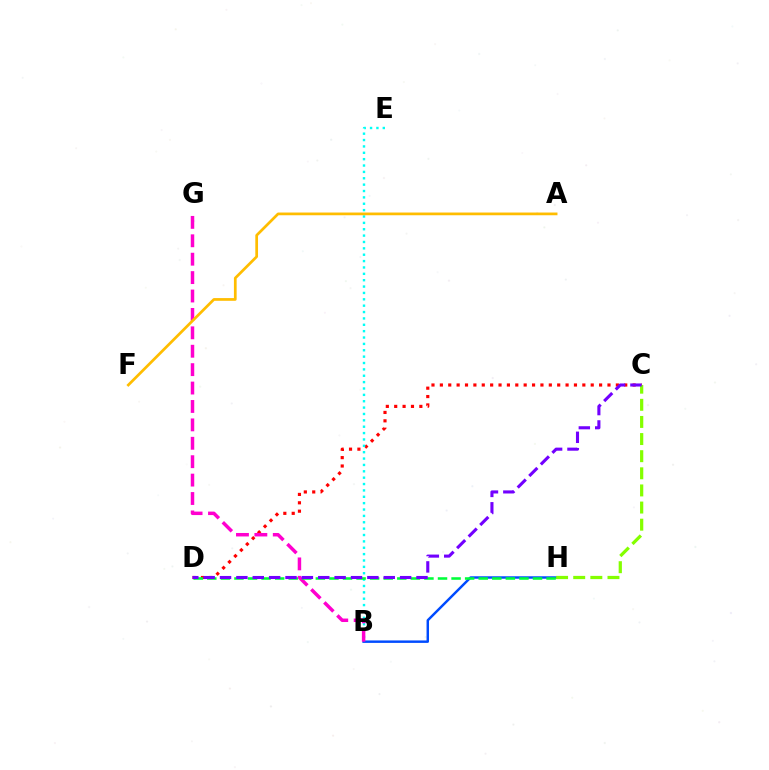{('C', 'D'): [{'color': '#ff0000', 'line_style': 'dotted', 'thickness': 2.28}, {'color': '#7200ff', 'line_style': 'dashed', 'thickness': 2.22}], ('B', 'H'): [{'color': '#004bff', 'line_style': 'solid', 'thickness': 1.77}], ('B', 'E'): [{'color': '#00fff6', 'line_style': 'dotted', 'thickness': 1.73}], ('C', 'H'): [{'color': '#84ff00', 'line_style': 'dashed', 'thickness': 2.33}], ('B', 'G'): [{'color': '#ff00cf', 'line_style': 'dashed', 'thickness': 2.5}], ('A', 'F'): [{'color': '#ffbd00', 'line_style': 'solid', 'thickness': 1.96}], ('D', 'H'): [{'color': '#00ff39', 'line_style': 'dashed', 'thickness': 1.84}]}